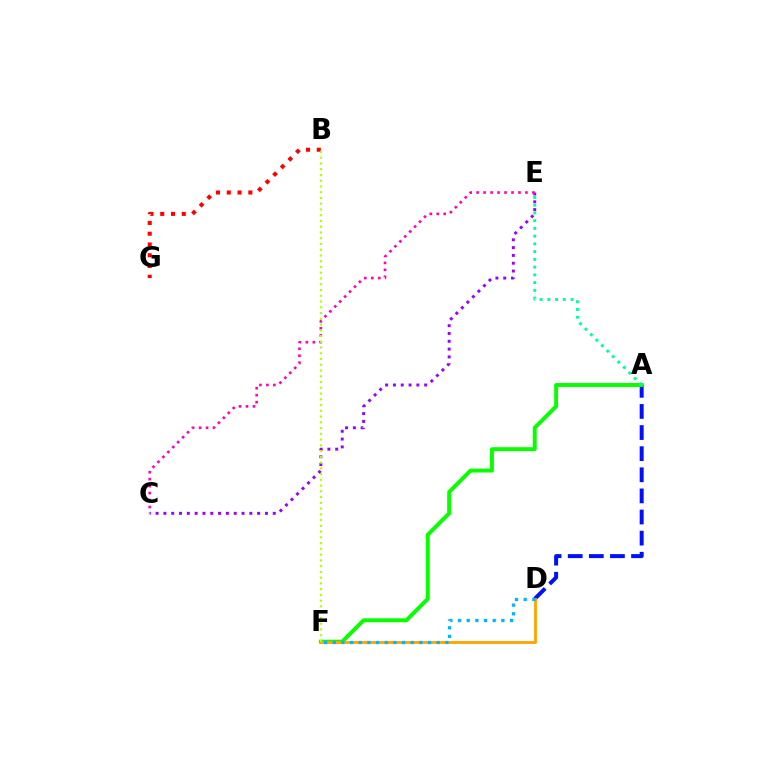{('B', 'G'): [{'color': '#ff0000', 'line_style': 'dotted', 'thickness': 2.93}], ('C', 'E'): [{'color': '#9b00ff', 'line_style': 'dotted', 'thickness': 2.12}, {'color': '#ff00bd', 'line_style': 'dotted', 'thickness': 1.89}], ('A', 'D'): [{'color': '#0010ff', 'line_style': 'dashed', 'thickness': 2.87}], ('A', 'F'): [{'color': '#08ff00', 'line_style': 'solid', 'thickness': 2.83}], ('D', 'F'): [{'color': '#ffa500', 'line_style': 'solid', 'thickness': 2.06}, {'color': '#00b5ff', 'line_style': 'dotted', 'thickness': 2.35}], ('A', 'E'): [{'color': '#00ff9d', 'line_style': 'dotted', 'thickness': 2.1}], ('B', 'F'): [{'color': '#b3ff00', 'line_style': 'dotted', 'thickness': 1.56}]}